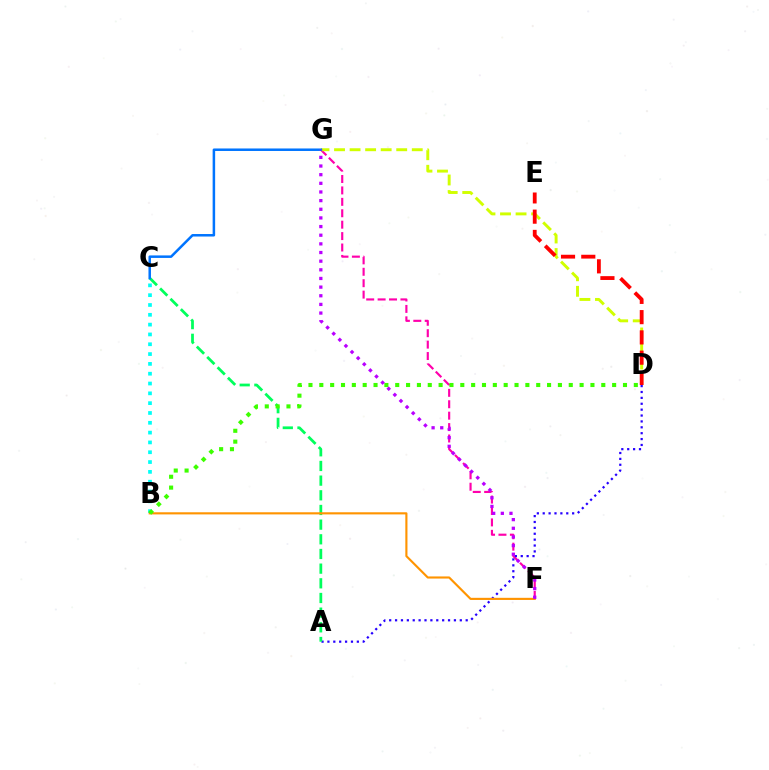{('F', 'G'): [{'color': '#ff00ac', 'line_style': 'dashed', 'thickness': 1.55}, {'color': '#b900ff', 'line_style': 'dotted', 'thickness': 2.35}], ('B', 'C'): [{'color': '#00fff6', 'line_style': 'dotted', 'thickness': 2.67}], ('A', 'D'): [{'color': '#2500ff', 'line_style': 'dotted', 'thickness': 1.6}], ('A', 'C'): [{'color': '#00ff5c', 'line_style': 'dashed', 'thickness': 1.99}], ('B', 'F'): [{'color': '#ff9400', 'line_style': 'solid', 'thickness': 1.54}], ('D', 'G'): [{'color': '#d1ff00', 'line_style': 'dashed', 'thickness': 2.11}], ('B', 'D'): [{'color': '#3dff00', 'line_style': 'dotted', 'thickness': 2.95}], ('C', 'G'): [{'color': '#0074ff', 'line_style': 'solid', 'thickness': 1.81}], ('D', 'E'): [{'color': '#ff0000', 'line_style': 'dashed', 'thickness': 2.75}]}